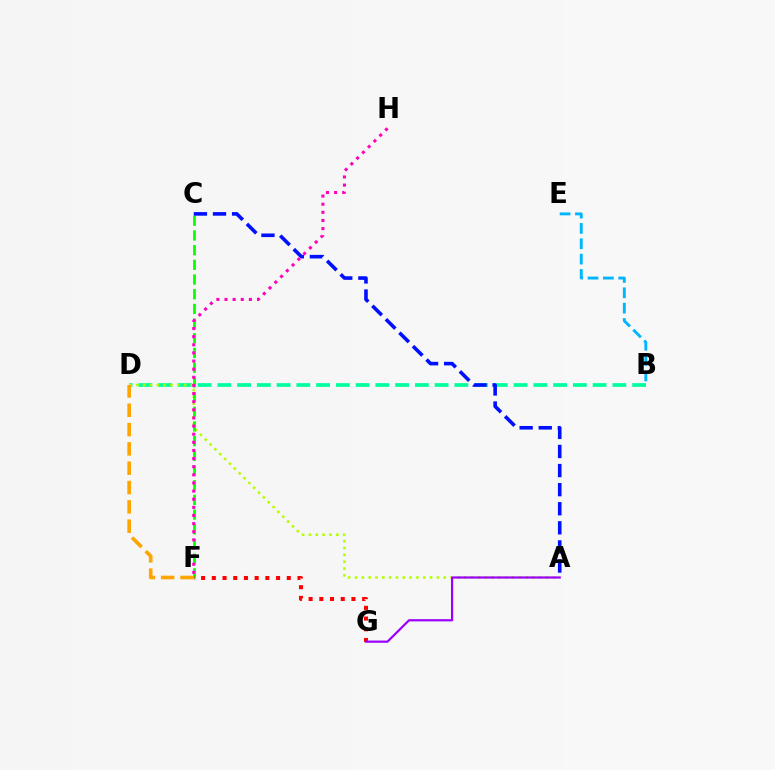{('B', 'D'): [{'color': '#00ff9d', 'line_style': 'dashed', 'thickness': 2.68}], ('A', 'D'): [{'color': '#b3ff00', 'line_style': 'dotted', 'thickness': 1.86}], ('C', 'F'): [{'color': '#08ff00', 'line_style': 'dashed', 'thickness': 2.0}], ('F', 'G'): [{'color': '#ff0000', 'line_style': 'dotted', 'thickness': 2.91}], ('A', 'C'): [{'color': '#0010ff', 'line_style': 'dashed', 'thickness': 2.59}], ('B', 'E'): [{'color': '#00b5ff', 'line_style': 'dashed', 'thickness': 2.09}], ('F', 'H'): [{'color': '#ff00bd', 'line_style': 'dotted', 'thickness': 2.21}], ('D', 'F'): [{'color': '#ffa500', 'line_style': 'dashed', 'thickness': 2.62}], ('A', 'G'): [{'color': '#9b00ff', 'line_style': 'solid', 'thickness': 1.59}]}